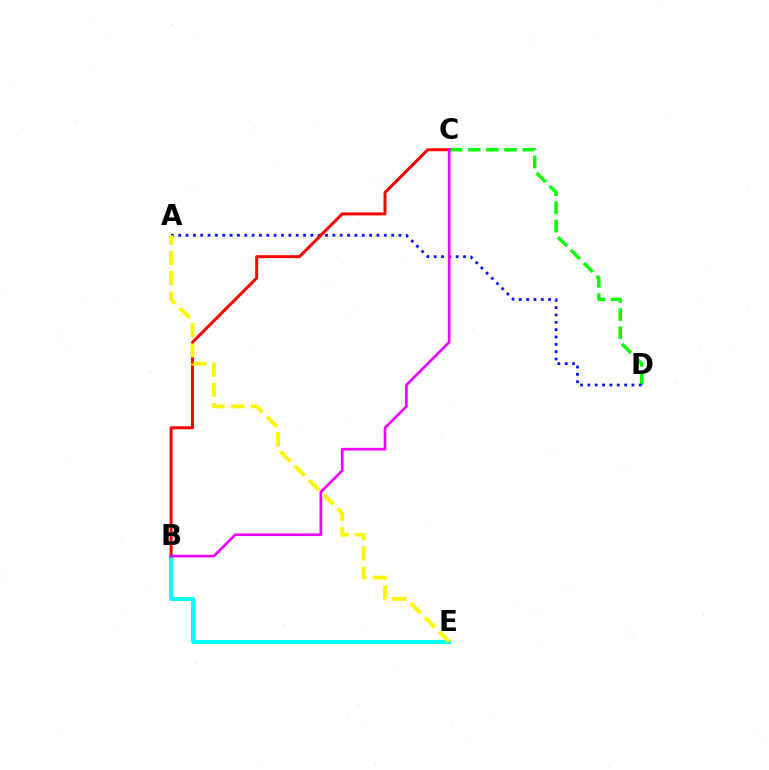{('C', 'D'): [{'color': '#08ff00', 'line_style': 'dashed', 'thickness': 2.48}], ('B', 'E'): [{'color': '#00fff6', 'line_style': 'solid', 'thickness': 2.84}], ('A', 'D'): [{'color': '#0010ff', 'line_style': 'dotted', 'thickness': 2.0}], ('B', 'C'): [{'color': '#ff0000', 'line_style': 'solid', 'thickness': 2.15}, {'color': '#ee00ff', 'line_style': 'solid', 'thickness': 1.91}], ('A', 'E'): [{'color': '#fcf500', 'line_style': 'dashed', 'thickness': 2.75}]}